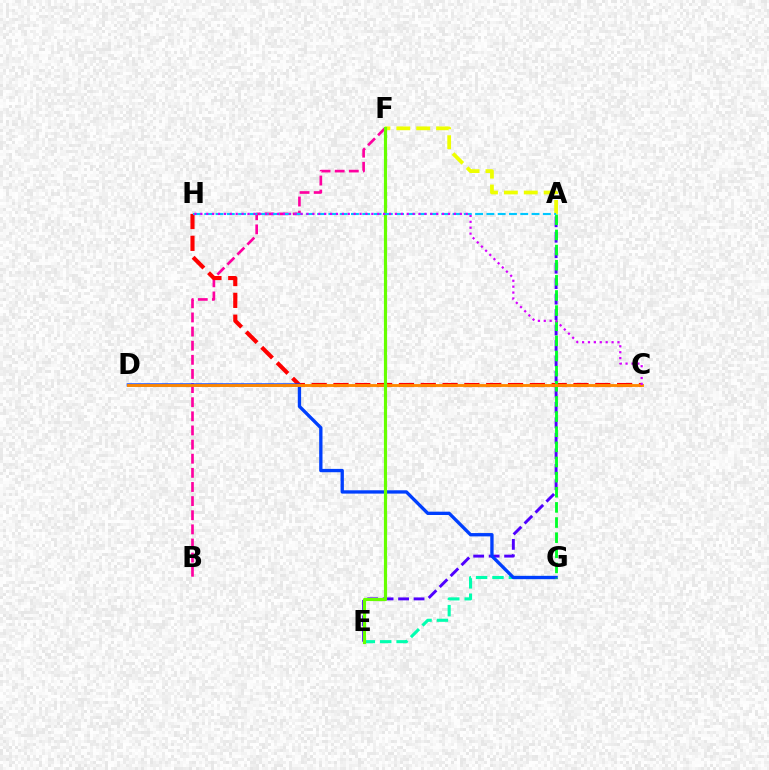{('A', 'E'): [{'color': '#4f00ff', 'line_style': 'dashed', 'thickness': 2.1}], ('B', 'F'): [{'color': '#ff00a0', 'line_style': 'dashed', 'thickness': 1.92}], ('A', 'F'): [{'color': '#eeff00', 'line_style': 'dashed', 'thickness': 2.7}], ('E', 'G'): [{'color': '#00ffaf', 'line_style': 'dashed', 'thickness': 2.23}], ('C', 'H'): [{'color': '#ff0000', 'line_style': 'dashed', 'thickness': 2.96}, {'color': '#d600ff', 'line_style': 'dotted', 'thickness': 1.6}], ('D', 'G'): [{'color': '#003fff', 'line_style': 'solid', 'thickness': 2.39}], ('A', 'G'): [{'color': '#00ff27', 'line_style': 'dashed', 'thickness': 2.06}], ('C', 'D'): [{'color': '#ff8800', 'line_style': 'solid', 'thickness': 2.06}], ('E', 'F'): [{'color': '#66ff00', 'line_style': 'solid', 'thickness': 2.27}], ('A', 'H'): [{'color': '#00c7ff', 'line_style': 'dashed', 'thickness': 1.53}]}